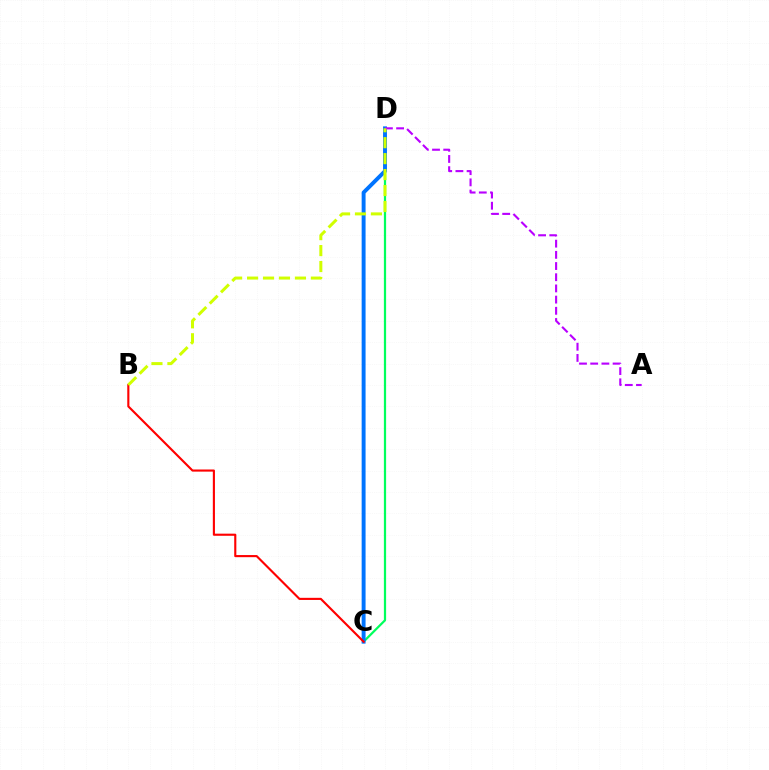{('C', 'D'): [{'color': '#00ff5c', 'line_style': 'solid', 'thickness': 1.6}, {'color': '#0074ff', 'line_style': 'solid', 'thickness': 2.82}], ('B', 'C'): [{'color': '#ff0000', 'line_style': 'solid', 'thickness': 1.53}], ('A', 'D'): [{'color': '#b900ff', 'line_style': 'dashed', 'thickness': 1.52}], ('B', 'D'): [{'color': '#d1ff00', 'line_style': 'dashed', 'thickness': 2.17}]}